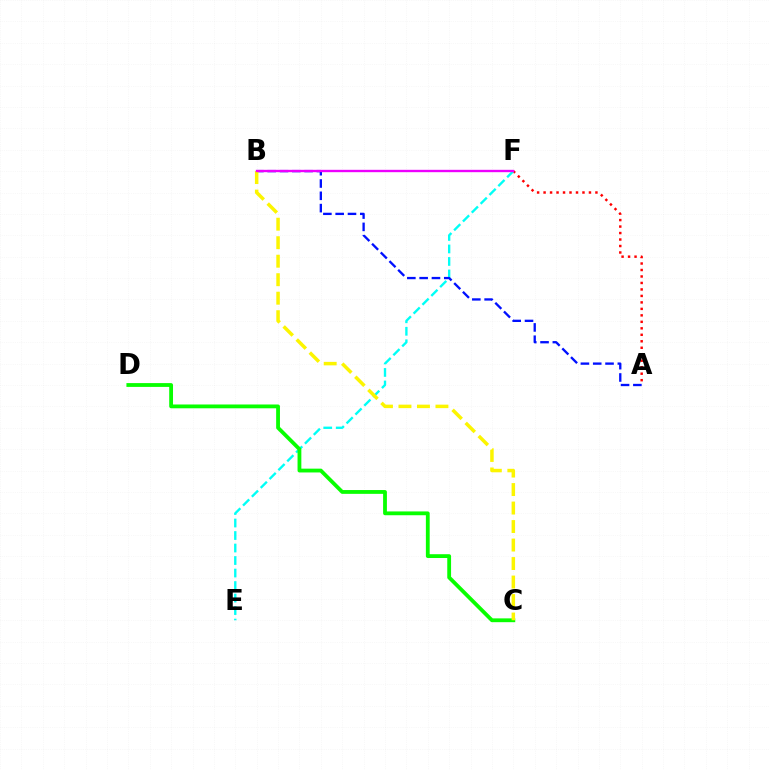{('A', 'F'): [{'color': '#ff0000', 'line_style': 'dotted', 'thickness': 1.76}], ('E', 'F'): [{'color': '#00fff6', 'line_style': 'dashed', 'thickness': 1.7}], ('C', 'D'): [{'color': '#08ff00', 'line_style': 'solid', 'thickness': 2.74}], ('A', 'B'): [{'color': '#0010ff', 'line_style': 'dashed', 'thickness': 1.67}], ('B', 'C'): [{'color': '#fcf500', 'line_style': 'dashed', 'thickness': 2.51}], ('B', 'F'): [{'color': '#ee00ff', 'line_style': 'solid', 'thickness': 1.7}]}